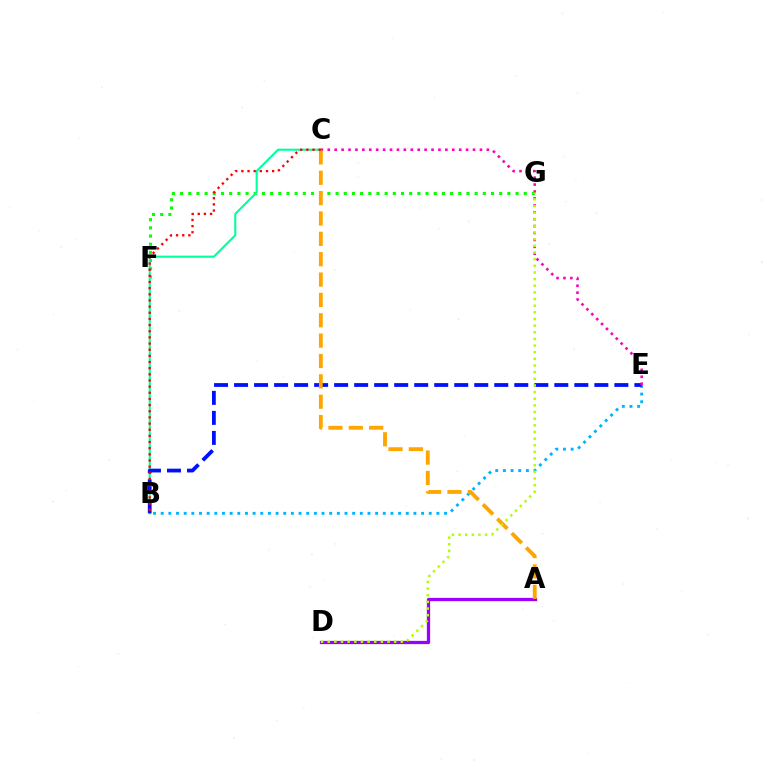{('B', 'E'): [{'color': '#00b5ff', 'line_style': 'dotted', 'thickness': 2.08}, {'color': '#0010ff', 'line_style': 'dashed', 'thickness': 2.72}], ('F', 'G'): [{'color': '#08ff00', 'line_style': 'dotted', 'thickness': 2.22}], ('B', 'C'): [{'color': '#00ff9d', 'line_style': 'solid', 'thickness': 1.5}, {'color': '#ff0000', 'line_style': 'dotted', 'thickness': 1.67}], ('A', 'D'): [{'color': '#9b00ff', 'line_style': 'solid', 'thickness': 2.35}], ('C', 'E'): [{'color': '#ff00bd', 'line_style': 'dotted', 'thickness': 1.88}], ('A', 'C'): [{'color': '#ffa500', 'line_style': 'dashed', 'thickness': 2.77}], ('D', 'G'): [{'color': '#b3ff00', 'line_style': 'dotted', 'thickness': 1.81}]}